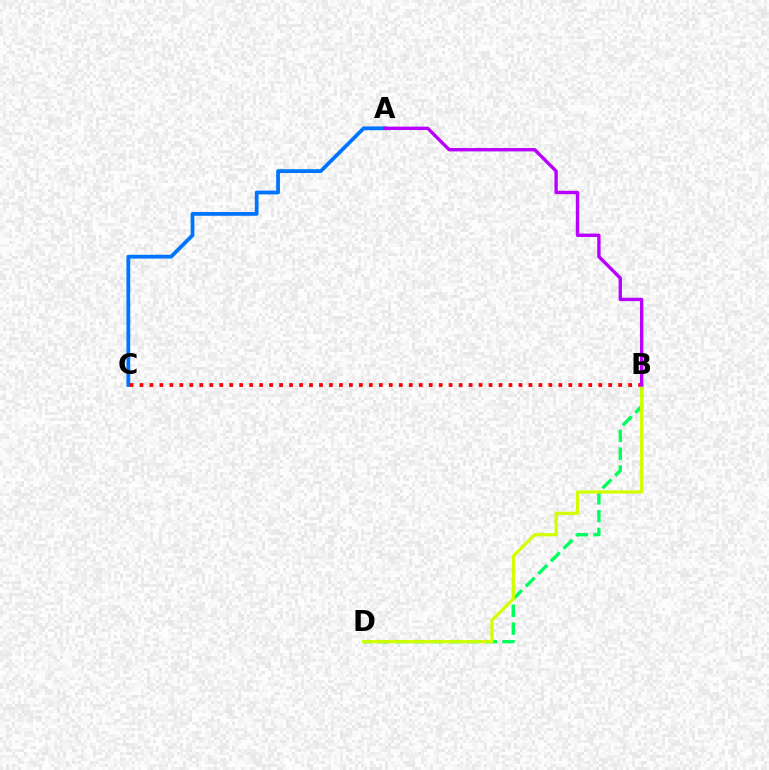{('A', 'C'): [{'color': '#0074ff', 'line_style': 'solid', 'thickness': 2.73}], ('B', 'D'): [{'color': '#00ff5c', 'line_style': 'dashed', 'thickness': 2.42}, {'color': '#d1ff00', 'line_style': 'solid', 'thickness': 2.29}], ('B', 'C'): [{'color': '#ff0000', 'line_style': 'dotted', 'thickness': 2.71}], ('A', 'B'): [{'color': '#b900ff', 'line_style': 'solid', 'thickness': 2.43}]}